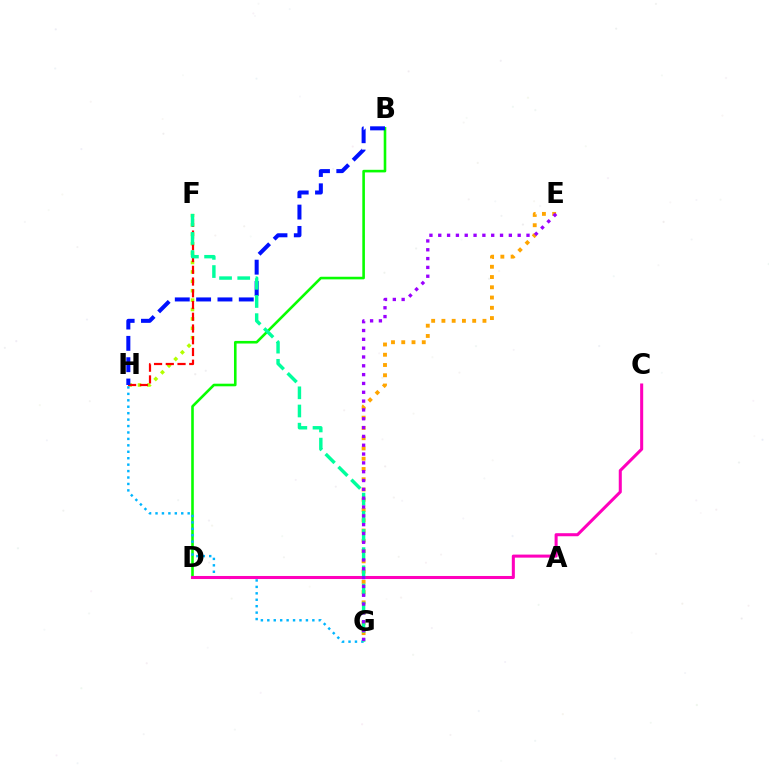{('B', 'D'): [{'color': '#08ff00', 'line_style': 'solid', 'thickness': 1.87}], ('F', 'H'): [{'color': '#b3ff00', 'line_style': 'dotted', 'thickness': 2.55}, {'color': '#ff0000', 'line_style': 'dashed', 'thickness': 1.59}], ('B', 'H'): [{'color': '#0010ff', 'line_style': 'dashed', 'thickness': 2.9}], ('E', 'G'): [{'color': '#ffa500', 'line_style': 'dotted', 'thickness': 2.79}, {'color': '#9b00ff', 'line_style': 'dotted', 'thickness': 2.4}], ('G', 'H'): [{'color': '#00b5ff', 'line_style': 'dotted', 'thickness': 1.75}], ('C', 'D'): [{'color': '#ff00bd', 'line_style': 'solid', 'thickness': 2.19}], ('F', 'G'): [{'color': '#00ff9d', 'line_style': 'dashed', 'thickness': 2.47}]}